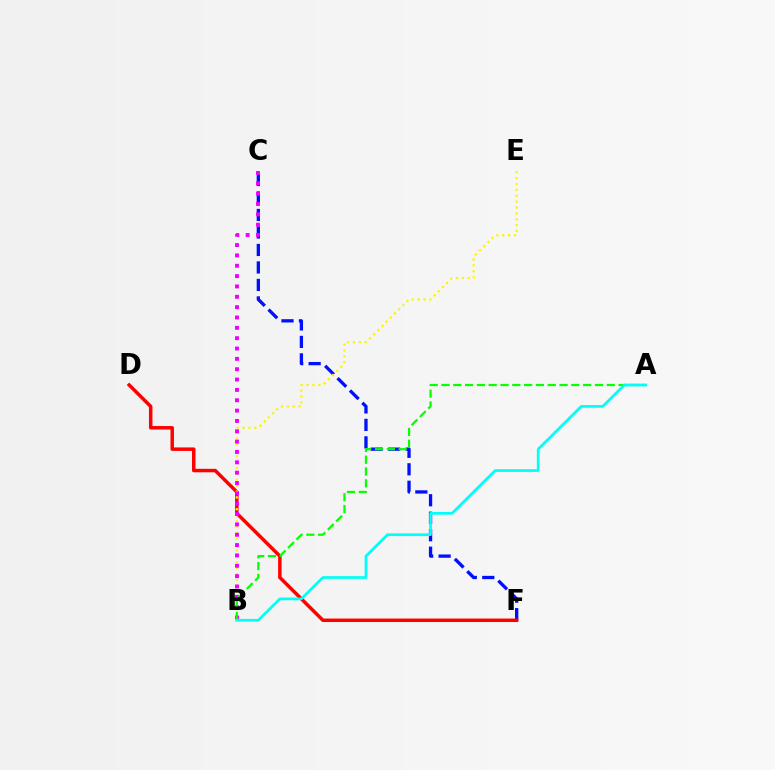{('C', 'F'): [{'color': '#0010ff', 'line_style': 'dashed', 'thickness': 2.38}], ('D', 'F'): [{'color': '#ff0000', 'line_style': 'solid', 'thickness': 2.51}], ('B', 'E'): [{'color': '#fcf500', 'line_style': 'dotted', 'thickness': 1.6}], ('B', 'C'): [{'color': '#ee00ff', 'line_style': 'dotted', 'thickness': 2.81}], ('A', 'B'): [{'color': '#08ff00', 'line_style': 'dashed', 'thickness': 1.6}, {'color': '#00fff6', 'line_style': 'solid', 'thickness': 1.95}]}